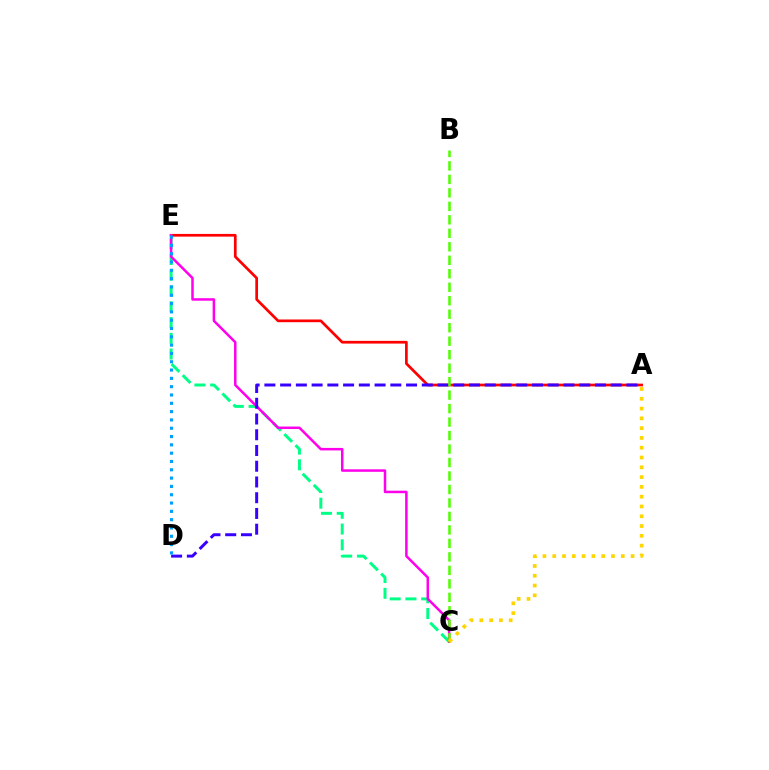{('A', 'E'): [{'color': '#ff0000', 'line_style': 'solid', 'thickness': 1.95}], ('C', 'E'): [{'color': '#00ff86', 'line_style': 'dashed', 'thickness': 2.14}, {'color': '#ff00ed', 'line_style': 'solid', 'thickness': 1.8}], ('A', 'D'): [{'color': '#3700ff', 'line_style': 'dashed', 'thickness': 2.14}], ('D', 'E'): [{'color': '#009eff', 'line_style': 'dotted', 'thickness': 2.26}], ('B', 'C'): [{'color': '#4fff00', 'line_style': 'dashed', 'thickness': 1.83}], ('A', 'C'): [{'color': '#ffd500', 'line_style': 'dotted', 'thickness': 2.66}]}